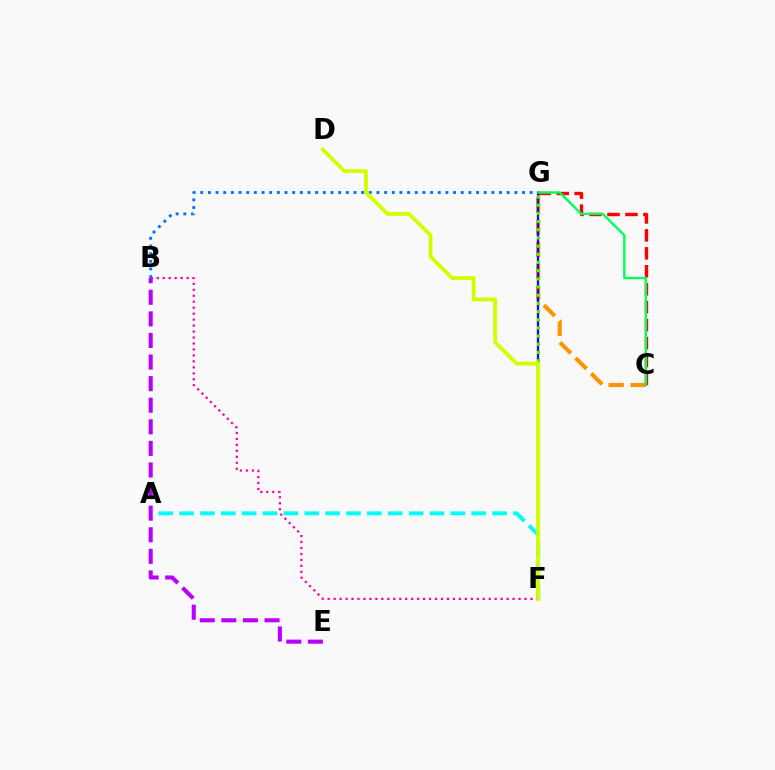{('C', 'G'): [{'color': '#ff9400', 'line_style': 'dashed', 'thickness': 2.99}, {'color': '#ff0000', 'line_style': 'dashed', 'thickness': 2.44}, {'color': '#00ff5c', 'line_style': 'solid', 'thickness': 1.74}], ('F', 'G'): [{'color': '#2500ff', 'line_style': 'solid', 'thickness': 1.65}, {'color': '#3dff00', 'line_style': 'dotted', 'thickness': 2.22}], ('B', 'F'): [{'color': '#ff00ac', 'line_style': 'dotted', 'thickness': 1.62}], ('A', 'F'): [{'color': '#00fff6', 'line_style': 'dashed', 'thickness': 2.83}], ('B', 'G'): [{'color': '#0074ff', 'line_style': 'dotted', 'thickness': 2.08}], ('B', 'E'): [{'color': '#b900ff', 'line_style': 'dashed', 'thickness': 2.93}], ('D', 'F'): [{'color': '#d1ff00', 'line_style': 'solid', 'thickness': 2.77}]}